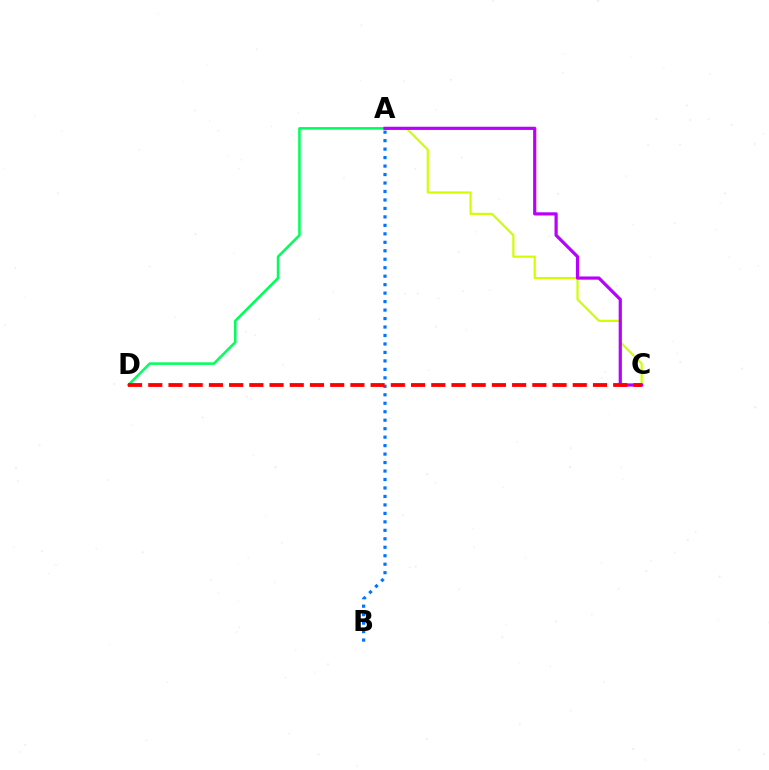{('A', 'C'): [{'color': '#d1ff00', 'line_style': 'solid', 'thickness': 1.57}, {'color': '#b900ff', 'line_style': 'solid', 'thickness': 2.3}], ('A', 'D'): [{'color': '#00ff5c', 'line_style': 'solid', 'thickness': 1.83}], ('A', 'B'): [{'color': '#0074ff', 'line_style': 'dotted', 'thickness': 2.3}], ('C', 'D'): [{'color': '#ff0000', 'line_style': 'dashed', 'thickness': 2.75}]}